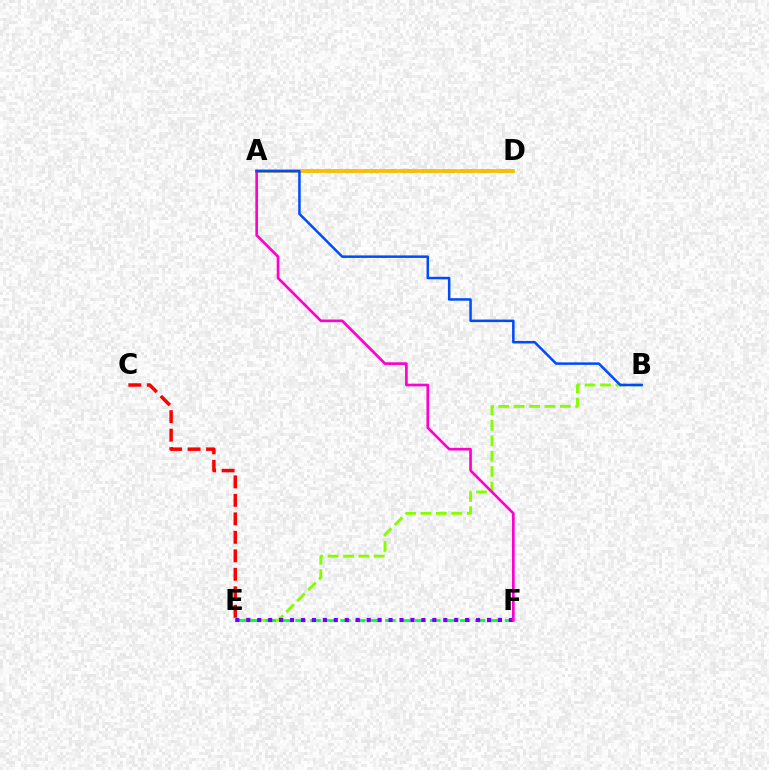{('B', 'E'): [{'color': '#84ff00', 'line_style': 'dashed', 'thickness': 2.09}], ('E', 'F'): [{'color': '#00ff39', 'line_style': 'dashed', 'thickness': 2.03}, {'color': '#7200ff', 'line_style': 'dotted', 'thickness': 2.97}], ('A', 'D'): [{'color': '#00fff6', 'line_style': 'dashed', 'thickness': 2.63}, {'color': '#ffbd00', 'line_style': 'solid', 'thickness': 2.71}], ('C', 'E'): [{'color': '#ff0000', 'line_style': 'dashed', 'thickness': 2.51}], ('A', 'F'): [{'color': '#ff00cf', 'line_style': 'solid', 'thickness': 1.92}], ('A', 'B'): [{'color': '#004bff', 'line_style': 'solid', 'thickness': 1.81}]}